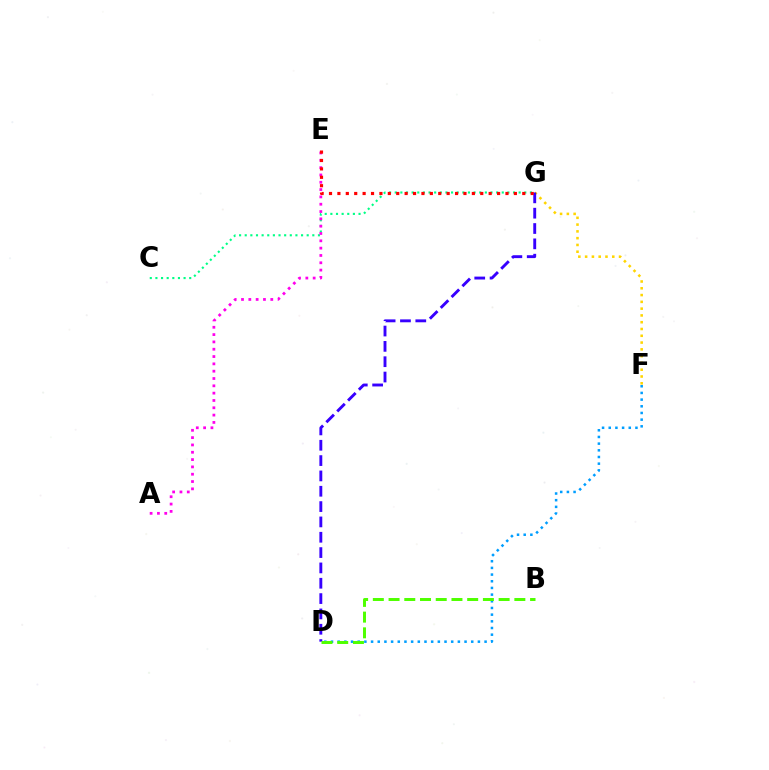{('C', 'G'): [{'color': '#00ff86', 'line_style': 'dotted', 'thickness': 1.53}], ('D', 'F'): [{'color': '#009eff', 'line_style': 'dotted', 'thickness': 1.81}], ('F', 'G'): [{'color': '#ffd500', 'line_style': 'dotted', 'thickness': 1.84}], ('A', 'E'): [{'color': '#ff00ed', 'line_style': 'dotted', 'thickness': 1.99}], ('D', 'G'): [{'color': '#3700ff', 'line_style': 'dashed', 'thickness': 2.08}], ('E', 'G'): [{'color': '#ff0000', 'line_style': 'dotted', 'thickness': 2.28}], ('B', 'D'): [{'color': '#4fff00', 'line_style': 'dashed', 'thickness': 2.14}]}